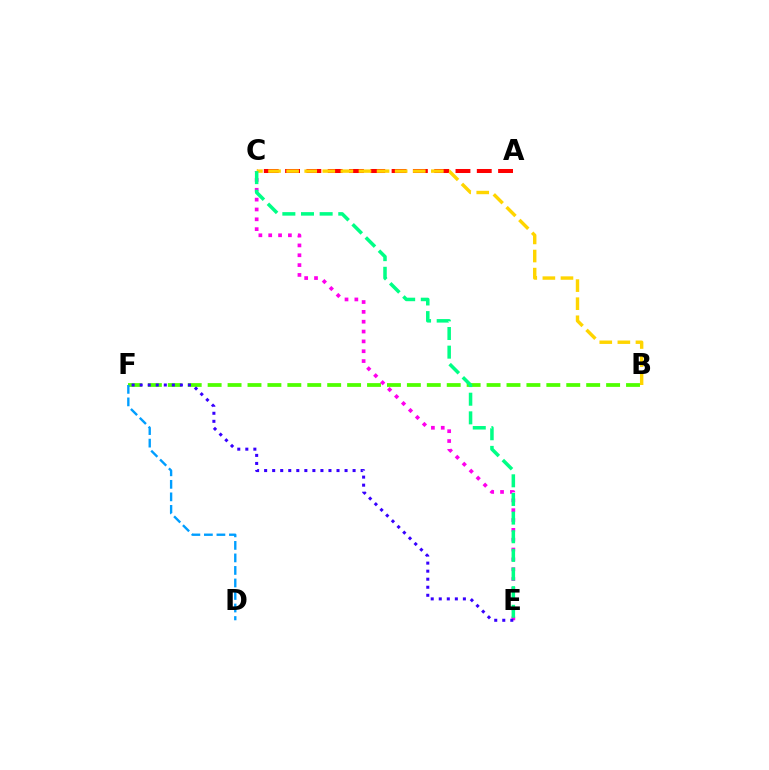{('B', 'F'): [{'color': '#4fff00', 'line_style': 'dashed', 'thickness': 2.71}], ('D', 'F'): [{'color': '#009eff', 'line_style': 'dashed', 'thickness': 1.7}], ('A', 'C'): [{'color': '#ff0000', 'line_style': 'dashed', 'thickness': 2.89}], ('C', 'E'): [{'color': '#ff00ed', 'line_style': 'dotted', 'thickness': 2.67}, {'color': '#00ff86', 'line_style': 'dashed', 'thickness': 2.53}], ('B', 'C'): [{'color': '#ffd500', 'line_style': 'dashed', 'thickness': 2.46}], ('E', 'F'): [{'color': '#3700ff', 'line_style': 'dotted', 'thickness': 2.18}]}